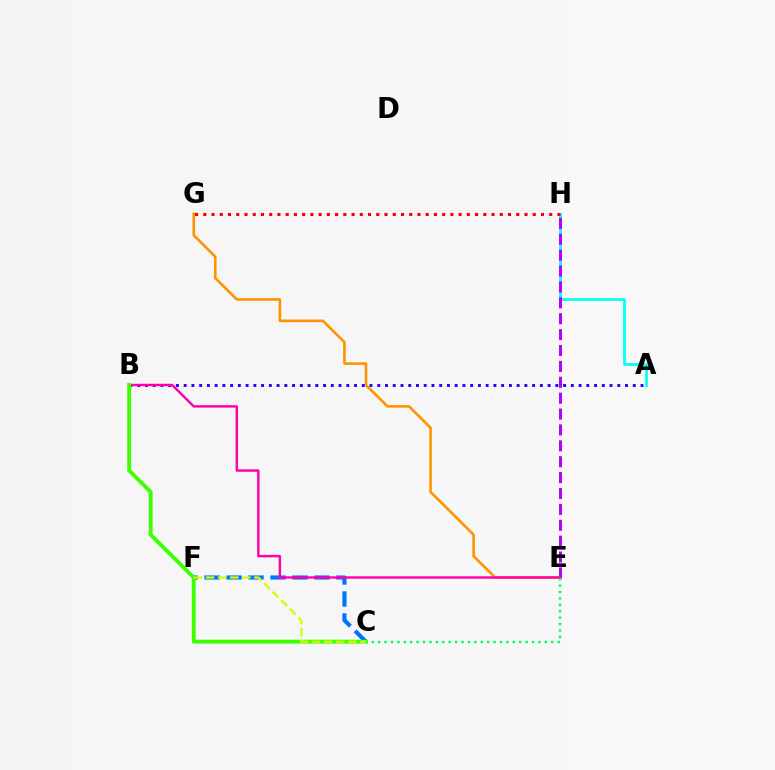{('E', 'G'): [{'color': '#ff9400', 'line_style': 'solid', 'thickness': 1.89}], ('A', 'H'): [{'color': '#00fff6', 'line_style': 'solid', 'thickness': 1.96}], ('E', 'H'): [{'color': '#b900ff', 'line_style': 'dashed', 'thickness': 2.16}], ('C', 'F'): [{'color': '#0074ff', 'line_style': 'dashed', 'thickness': 2.99}, {'color': '#d1ff00', 'line_style': 'dashed', 'thickness': 1.64}], ('A', 'B'): [{'color': '#2500ff', 'line_style': 'dotted', 'thickness': 2.1}], ('B', 'E'): [{'color': '#ff00ac', 'line_style': 'solid', 'thickness': 1.75}], ('G', 'H'): [{'color': '#ff0000', 'line_style': 'dotted', 'thickness': 2.24}], ('B', 'C'): [{'color': '#3dff00', 'line_style': 'solid', 'thickness': 2.78}], ('C', 'E'): [{'color': '#00ff5c', 'line_style': 'dotted', 'thickness': 1.74}]}